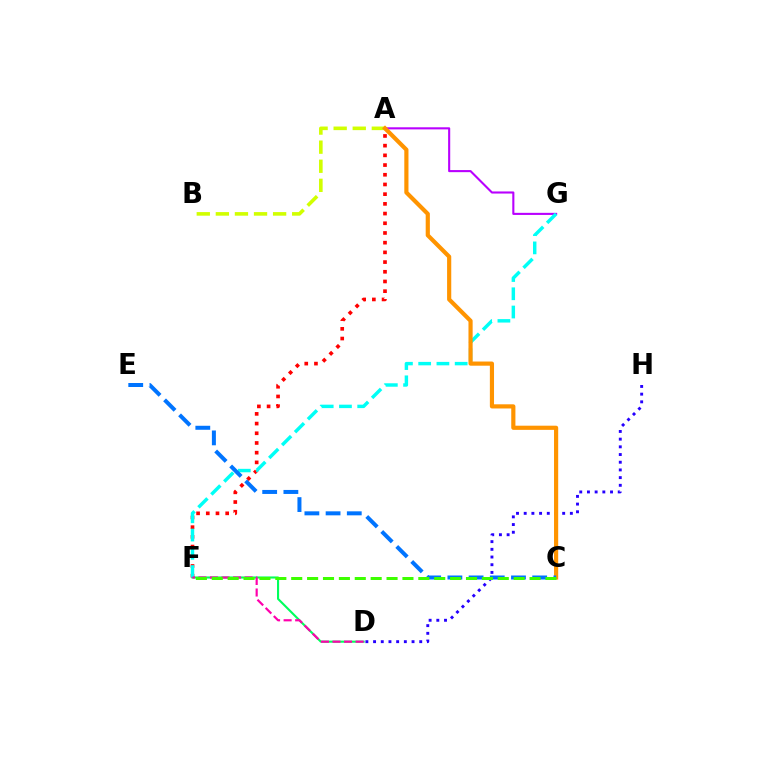{('A', 'G'): [{'color': '#b900ff', 'line_style': 'solid', 'thickness': 1.51}], ('D', 'F'): [{'color': '#00ff5c', 'line_style': 'solid', 'thickness': 1.52}, {'color': '#ff00ac', 'line_style': 'dashed', 'thickness': 1.57}], ('A', 'B'): [{'color': '#d1ff00', 'line_style': 'dashed', 'thickness': 2.59}], ('A', 'F'): [{'color': '#ff0000', 'line_style': 'dotted', 'thickness': 2.64}], ('D', 'H'): [{'color': '#2500ff', 'line_style': 'dotted', 'thickness': 2.09}], ('F', 'G'): [{'color': '#00fff6', 'line_style': 'dashed', 'thickness': 2.48}], ('A', 'C'): [{'color': '#ff9400', 'line_style': 'solid', 'thickness': 3.0}], ('C', 'E'): [{'color': '#0074ff', 'line_style': 'dashed', 'thickness': 2.88}], ('C', 'F'): [{'color': '#3dff00', 'line_style': 'dashed', 'thickness': 2.16}]}